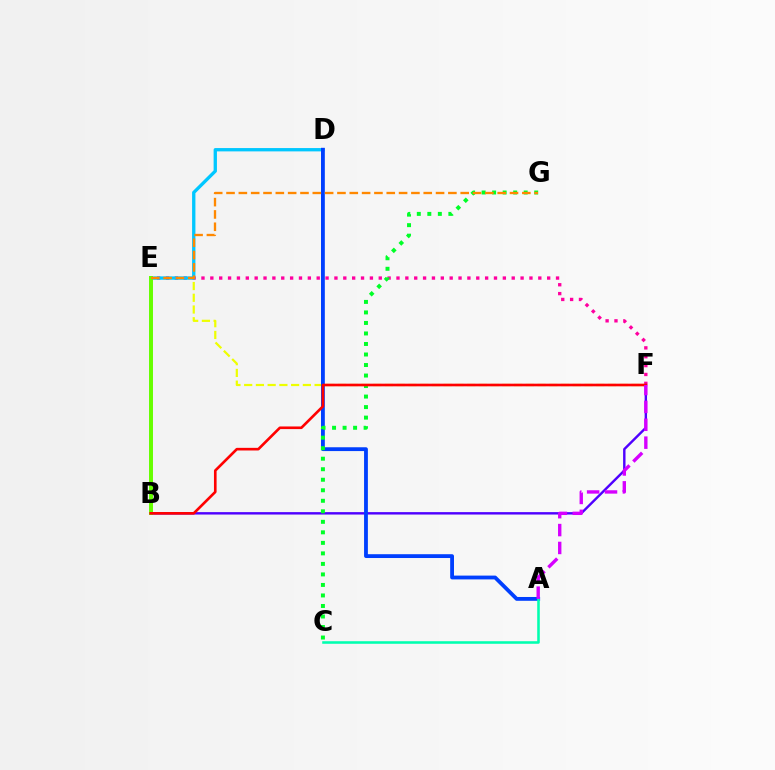{('E', 'F'): [{'color': '#ff00a0', 'line_style': 'dotted', 'thickness': 2.41}, {'color': '#eeff00', 'line_style': 'dashed', 'thickness': 1.59}], ('D', 'E'): [{'color': '#00c7ff', 'line_style': 'solid', 'thickness': 2.39}], ('B', 'F'): [{'color': '#4f00ff', 'line_style': 'solid', 'thickness': 1.74}, {'color': '#ff0000', 'line_style': 'solid', 'thickness': 1.9}], ('A', 'D'): [{'color': '#003fff', 'line_style': 'solid', 'thickness': 2.75}], ('C', 'G'): [{'color': '#00ff27', 'line_style': 'dotted', 'thickness': 2.86}], ('B', 'E'): [{'color': '#66ff00', 'line_style': 'solid', 'thickness': 2.85}], ('E', 'G'): [{'color': '#ff8800', 'line_style': 'dashed', 'thickness': 1.67}], ('A', 'C'): [{'color': '#00ffaf', 'line_style': 'solid', 'thickness': 1.84}], ('A', 'F'): [{'color': '#d600ff', 'line_style': 'dashed', 'thickness': 2.43}]}